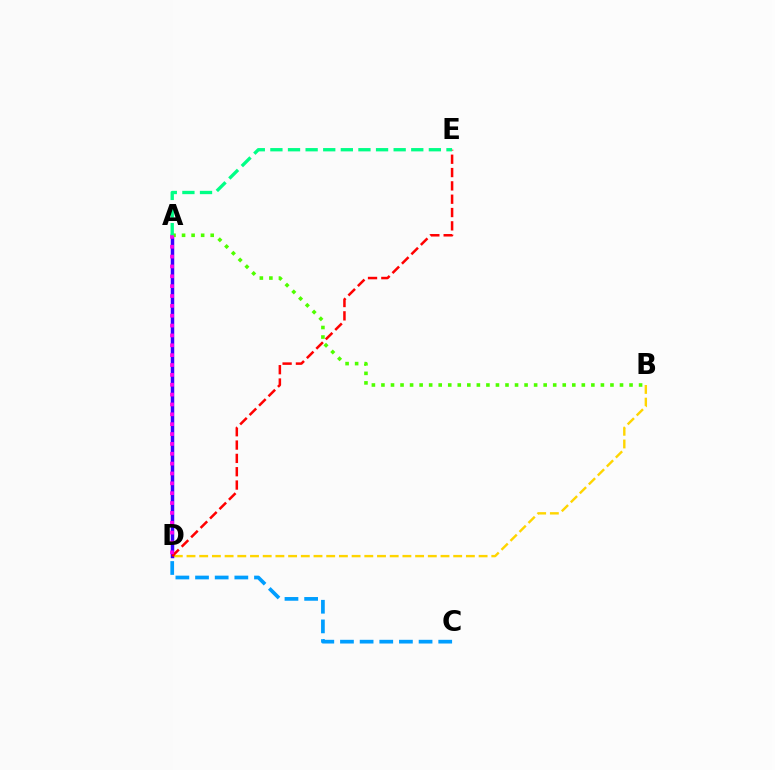{('B', 'D'): [{'color': '#ffd500', 'line_style': 'dashed', 'thickness': 1.73}], ('C', 'D'): [{'color': '#009eff', 'line_style': 'dashed', 'thickness': 2.67}], ('A', 'D'): [{'color': '#3700ff', 'line_style': 'solid', 'thickness': 2.5}, {'color': '#ff00ed', 'line_style': 'dotted', 'thickness': 2.68}], ('D', 'E'): [{'color': '#ff0000', 'line_style': 'dashed', 'thickness': 1.81}], ('A', 'B'): [{'color': '#4fff00', 'line_style': 'dotted', 'thickness': 2.59}], ('A', 'E'): [{'color': '#00ff86', 'line_style': 'dashed', 'thickness': 2.39}]}